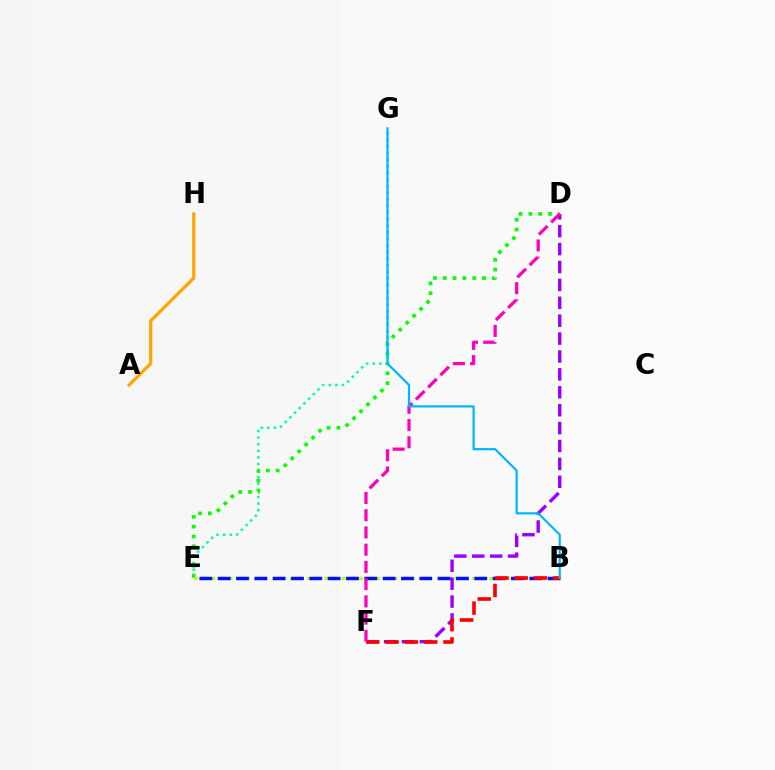{('D', 'F'): [{'color': '#9b00ff', 'line_style': 'dashed', 'thickness': 2.43}, {'color': '#ff00bd', 'line_style': 'dashed', 'thickness': 2.34}], ('E', 'G'): [{'color': '#00ff9d', 'line_style': 'dotted', 'thickness': 1.79}], ('D', 'E'): [{'color': '#08ff00', 'line_style': 'dotted', 'thickness': 2.66}], ('B', 'E'): [{'color': '#b3ff00', 'line_style': 'dotted', 'thickness': 2.36}, {'color': '#0010ff', 'line_style': 'dashed', 'thickness': 2.49}], ('A', 'H'): [{'color': '#ffa500', 'line_style': 'solid', 'thickness': 2.32}], ('B', 'F'): [{'color': '#ff0000', 'line_style': 'dashed', 'thickness': 2.62}], ('B', 'G'): [{'color': '#00b5ff', 'line_style': 'solid', 'thickness': 1.58}]}